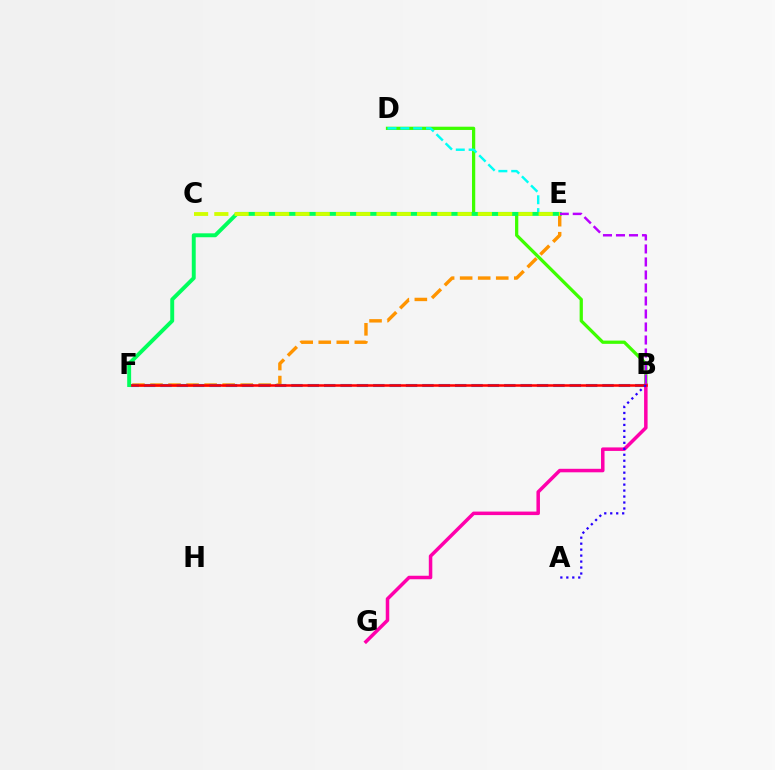{('B', 'D'): [{'color': '#3dff00', 'line_style': 'solid', 'thickness': 2.34}], ('E', 'F'): [{'color': '#ff9400', 'line_style': 'dashed', 'thickness': 2.45}, {'color': '#00ff5c', 'line_style': 'solid', 'thickness': 2.82}], ('B', 'F'): [{'color': '#0074ff', 'line_style': 'dashed', 'thickness': 2.22}, {'color': '#ff0000', 'line_style': 'solid', 'thickness': 1.81}], ('B', 'G'): [{'color': '#ff00ac', 'line_style': 'solid', 'thickness': 2.53}], ('D', 'E'): [{'color': '#00fff6', 'line_style': 'dashed', 'thickness': 1.75}], ('A', 'B'): [{'color': '#2500ff', 'line_style': 'dotted', 'thickness': 1.62}], ('B', 'E'): [{'color': '#b900ff', 'line_style': 'dashed', 'thickness': 1.77}], ('C', 'E'): [{'color': '#d1ff00', 'line_style': 'dashed', 'thickness': 2.75}]}